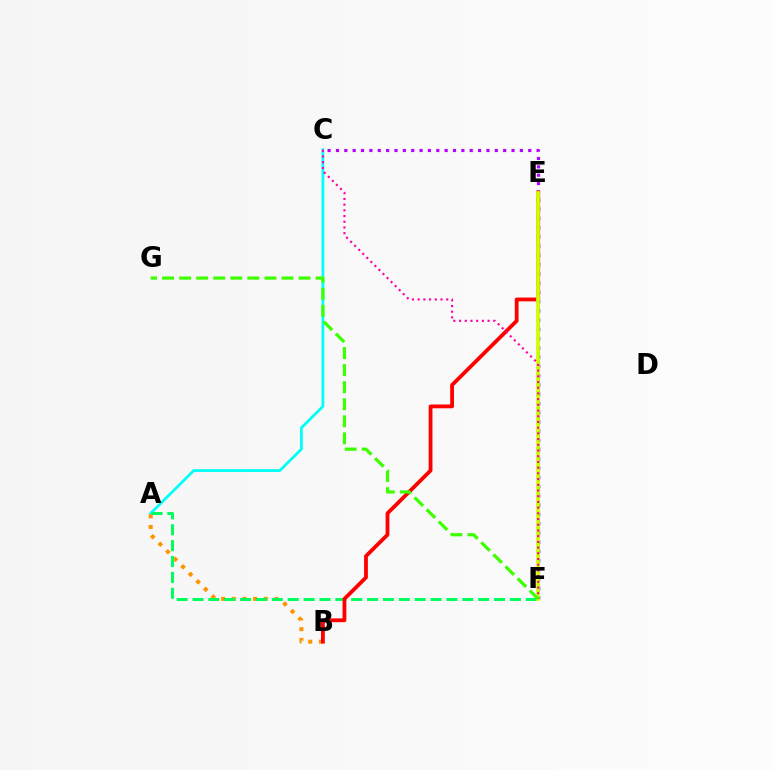{('C', 'E'): [{'color': '#b900ff', 'line_style': 'dotted', 'thickness': 2.27}], ('E', 'F'): [{'color': '#0074ff', 'line_style': 'dashed', 'thickness': 1.89}, {'color': '#2500ff', 'line_style': 'dotted', 'thickness': 2.51}, {'color': '#d1ff00', 'line_style': 'solid', 'thickness': 2.67}], ('A', 'C'): [{'color': '#00fff6', 'line_style': 'solid', 'thickness': 2.0}], ('A', 'B'): [{'color': '#ff9400', 'line_style': 'dotted', 'thickness': 2.9}], ('A', 'F'): [{'color': '#00ff5c', 'line_style': 'dashed', 'thickness': 2.16}], ('B', 'E'): [{'color': '#ff0000', 'line_style': 'solid', 'thickness': 2.73}], ('C', 'F'): [{'color': '#ff00ac', 'line_style': 'dotted', 'thickness': 1.55}], ('F', 'G'): [{'color': '#3dff00', 'line_style': 'dashed', 'thickness': 2.32}]}